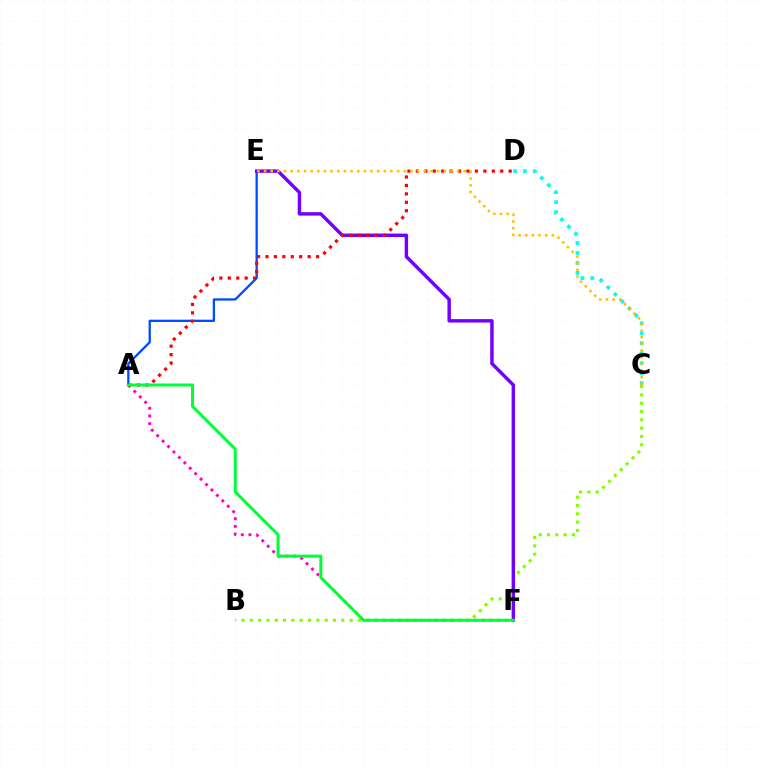{('C', 'D'): [{'color': '#00fff6', 'line_style': 'dotted', 'thickness': 2.7}], ('A', 'F'): [{'color': '#ff00cf', 'line_style': 'dotted', 'thickness': 2.09}, {'color': '#00ff39', 'line_style': 'solid', 'thickness': 2.16}], ('B', 'C'): [{'color': '#84ff00', 'line_style': 'dotted', 'thickness': 2.26}], ('A', 'E'): [{'color': '#004bff', 'line_style': 'solid', 'thickness': 1.66}], ('E', 'F'): [{'color': '#7200ff', 'line_style': 'solid', 'thickness': 2.47}], ('A', 'D'): [{'color': '#ff0000', 'line_style': 'dotted', 'thickness': 2.29}], ('C', 'E'): [{'color': '#ffbd00', 'line_style': 'dotted', 'thickness': 1.81}]}